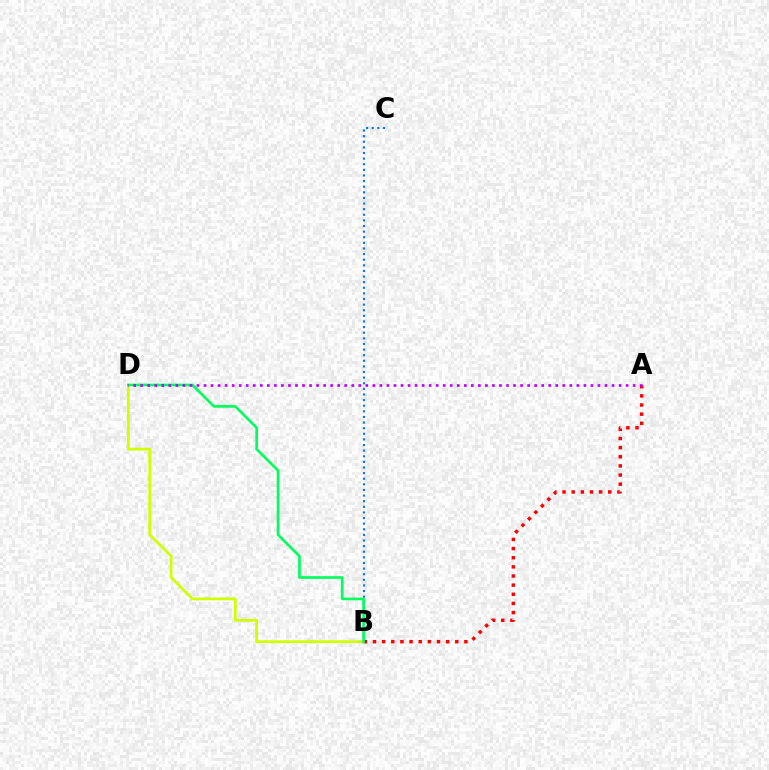{('B', 'D'): [{'color': '#d1ff00', 'line_style': 'solid', 'thickness': 1.98}, {'color': '#00ff5c', 'line_style': 'solid', 'thickness': 1.91}], ('B', 'C'): [{'color': '#0074ff', 'line_style': 'dotted', 'thickness': 1.53}], ('A', 'B'): [{'color': '#ff0000', 'line_style': 'dotted', 'thickness': 2.48}], ('A', 'D'): [{'color': '#b900ff', 'line_style': 'dotted', 'thickness': 1.91}]}